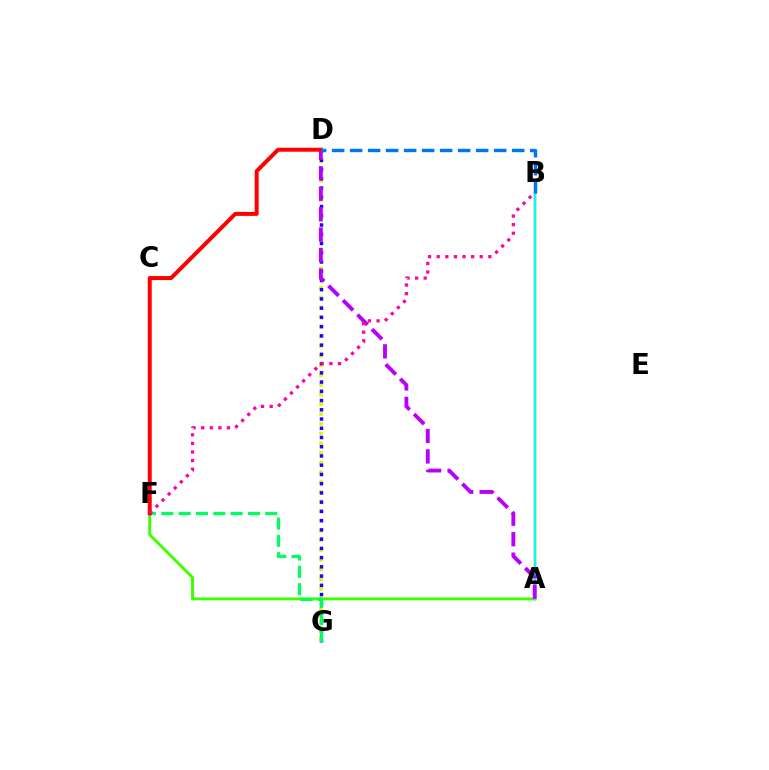{('A', 'B'): [{'color': '#ff9400', 'line_style': 'solid', 'thickness': 1.77}, {'color': '#00fff6', 'line_style': 'solid', 'thickness': 1.73}], ('D', 'G'): [{'color': '#d1ff00', 'line_style': 'dotted', 'thickness': 2.64}, {'color': '#2500ff', 'line_style': 'dotted', 'thickness': 2.51}], ('A', 'F'): [{'color': '#3dff00', 'line_style': 'solid', 'thickness': 2.12}], ('F', 'G'): [{'color': '#00ff5c', 'line_style': 'dashed', 'thickness': 2.35}], ('A', 'D'): [{'color': '#b900ff', 'line_style': 'dashed', 'thickness': 2.78}], ('D', 'F'): [{'color': '#ff0000', 'line_style': 'solid', 'thickness': 2.87}], ('B', 'F'): [{'color': '#ff00ac', 'line_style': 'dotted', 'thickness': 2.34}], ('B', 'D'): [{'color': '#0074ff', 'line_style': 'dashed', 'thickness': 2.45}]}